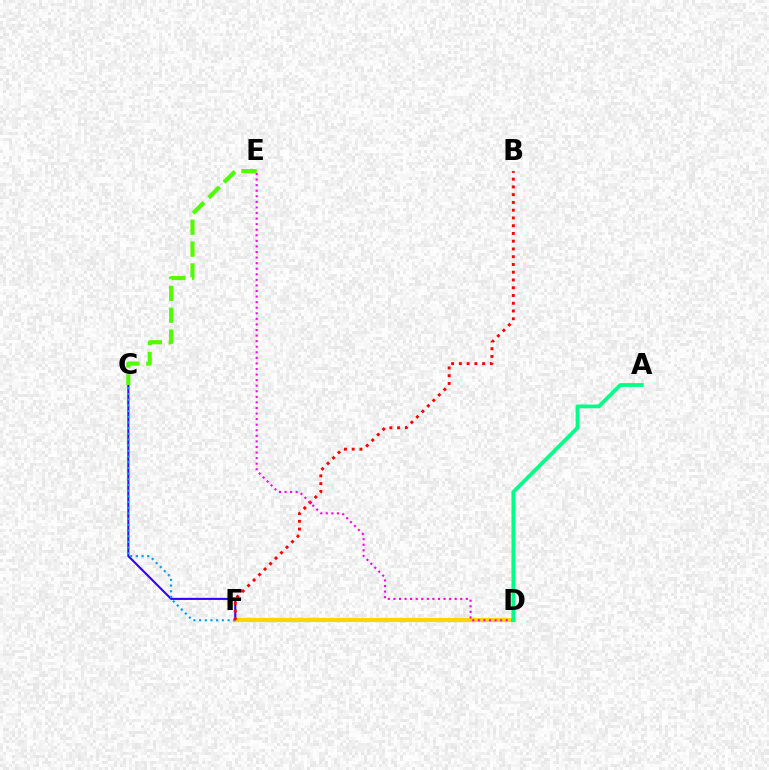{('C', 'F'): [{'color': '#3700ff', 'line_style': 'solid', 'thickness': 1.5}, {'color': '#009eff', 'line_style': 'dotted', 'thickness': 1.54}], ('D', 'F'): [{'color': '#ffd500', 'line_style': 'solid', 'thickness': 2.99}], ('B', 'F'): [{'color': '#ff0000', 'line_style': 'dotted', 'thickness': 2.11}], ('C', 'E'): [{'color': '#4fff00', 'line_style': 'dashed', 'thickness': 2.97}], ('D', 'E'): [{'color': '#ff00ed', 'line_style': 'dotted', 'thickness': 1.51}], ('A', 'D'): [{'color': '#00ff86', 'line_style': 'solid', 'thickness': 2.71}]}